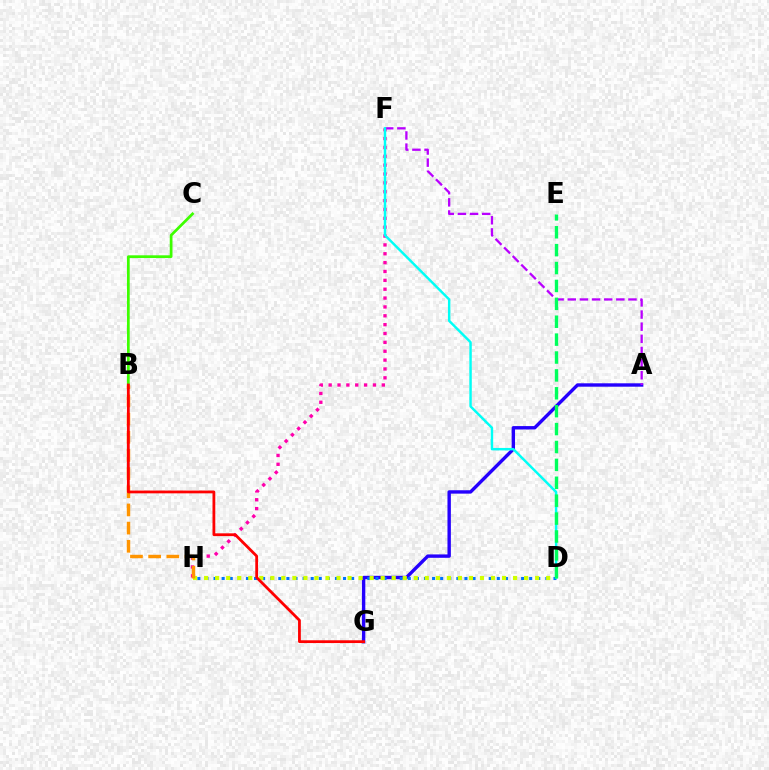{('A', 'G'): [{'color': '#2500ff', 'line_style': 'solid', 'thickness': 2.44}], ('F', 'H'): [{'color': '#ff00ac', 'line_style': 'dotted', 'thickness': 2.41}], ('B', 'C'): [{'color': '#3dff00', 'line_style': 'solid', 'thickness': 1.97}], ('D', 'H'): [{'color': '#0074ff', 'line_style': 'dotted', 'thickness': 2.2}, {'color': '#d1ff00', 'line_style': 'dotted', 'thickness': 3.0}], ('A', 'F'): [{'color': '#b900ff', 'line_style': 'dashed', 'thickness': 1.65}], ('D', 'F'): [{'color': '#00fff6', 'line_style': 'solid', 'thickness': 1.76}], ('D', 'E'): [{'color': '#00ff5c', 'line_style': 'dashed', 'thickness': 2.43}], ('B', 'H'): [{'color': '#ff9400', 'line_style': 'dashed', 'thickness': 2.47}], ('B', 'G'): [{'color': '#ff0000', 'line_style': 'solid', 'thickness': 2.01}]}